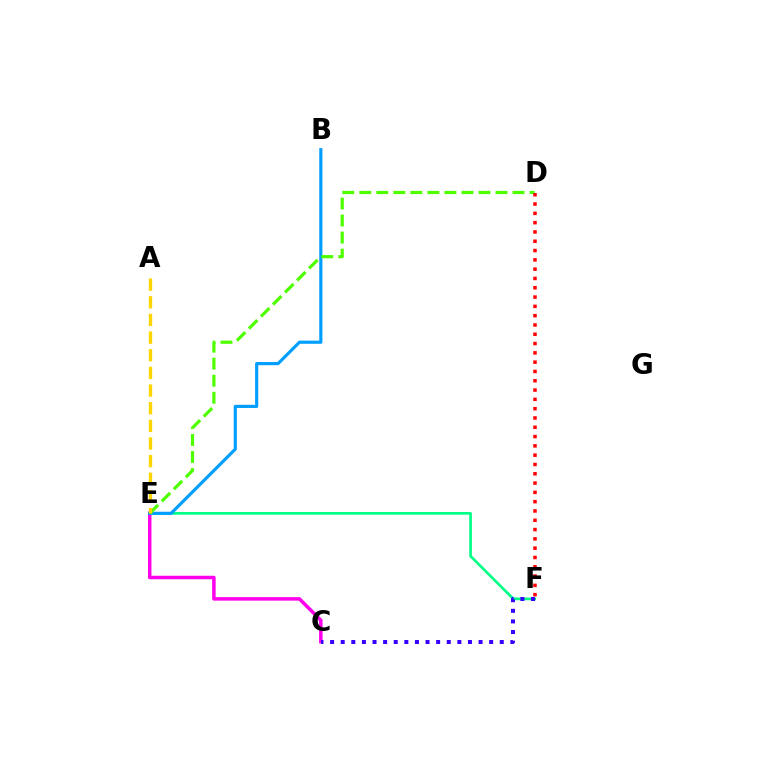{('E', 'F'): [{'color': '#00ff86', 'line_style': 'solid', 'thickness': 1.95}], ('C', 'E'): [{'color': '#ff00ed', 'line_style': 'solid', 'thickness': 2.52}], ('B', 'E'): [{'color': '#009eff', 'line_style': 'solid', 'thickness': 2.27}], ('D', 'E'): [{'color': '#4fff00', 'line_style': 'dashed', 'thickness': 2.31}], ('C', 'F'): [{'color': '#3700ff', 'line_style': 'dotted', 'thickness': 2.88}], ('D', 'F'): [{'color': '#ff0000', 'line_style': 'dotted', 'thickness': 2.53}], ('A', 'E'): [{'color': '#ffd500', 'line_style': 'dashed', 'thickness': 2.4}]}